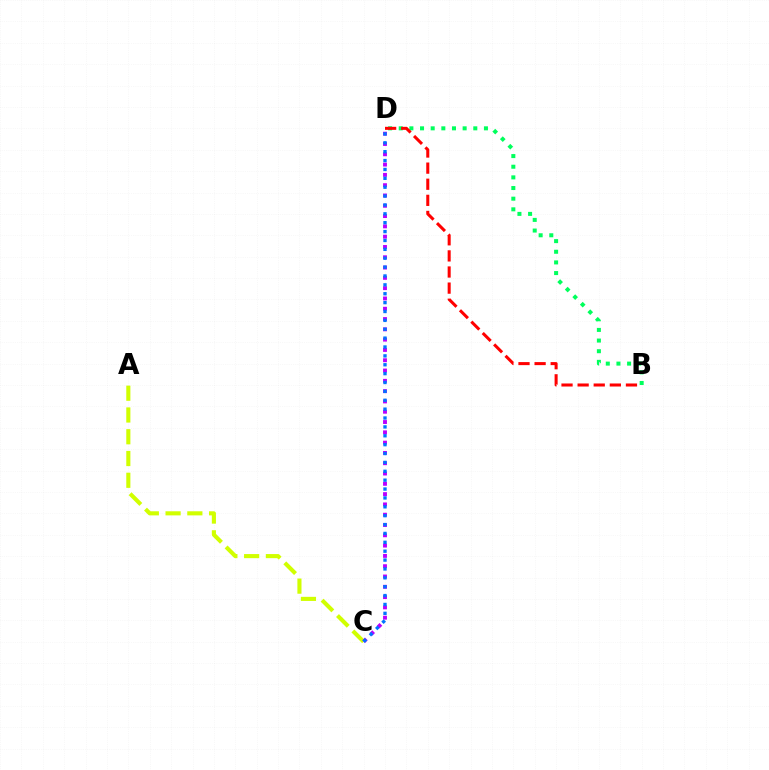{('B', 'D'): [{'color': '#00ff5c', 'line_style': 'dotted', 'thickness': 2.89}, {'color': '#ff0000', 'line_style': 'dashed', 'thickness': 2.19}], ('A', 'C'): [{'color': '#d1ff00', 'line_style': 'dashed', 'thickness': 2.96}], ('C', 'D'): [{'color': '#b900ff', 'line_style': 'dotted', 'thickness': 2.8}, {'color': '#0074ff', 'line_style': 'dotted', 'thickness': 2.41}]}